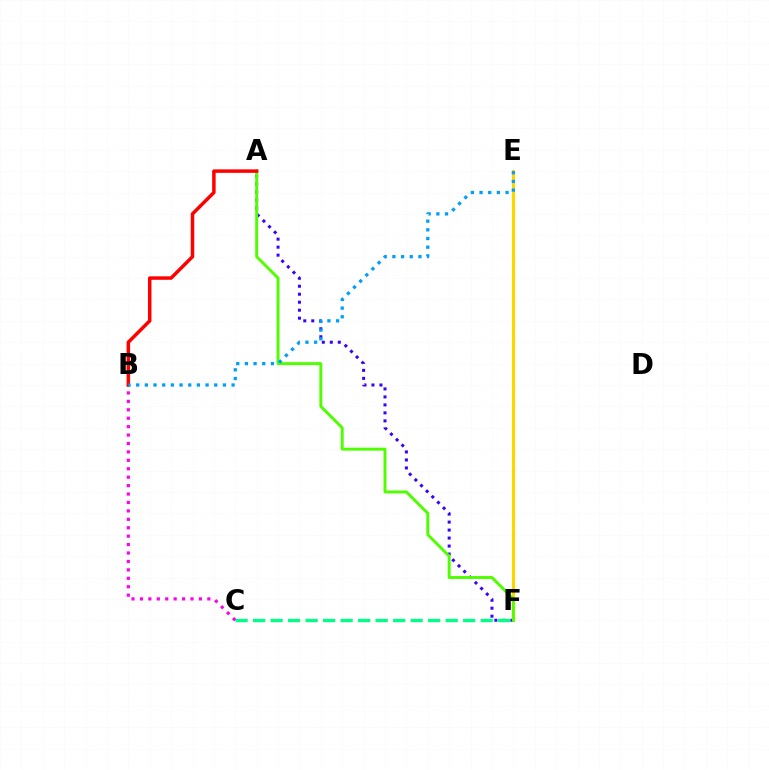{('E', 'F'): [{'color': '#ffd500', 'line_style': 'solid', 'thickness': 2.26}], ('A', 'F'): [{'color': '#3700ff', 'line_style': 'dotted', 'thickness': 2.17}, {'color': '#4fff00', 'line_style': 'solid', 'thickness': 2.11}], ('C', 'F'): [{'color': '#00ff86', 'line_style': 'dashed', 'thickness': 2.38}], ('B', 'C'): [{'color': '#ff00ed', 'line_style': 'dotted', 'thickness': 2.29}], ('A', 'B'): [{'color': '#ff0000', 'line_style': 'solid', 'thickness': 2.51}], ('B', 'E'): [{'color': '#009eff', 'line_style': 'dotted', 'thickness': 2.36}]}